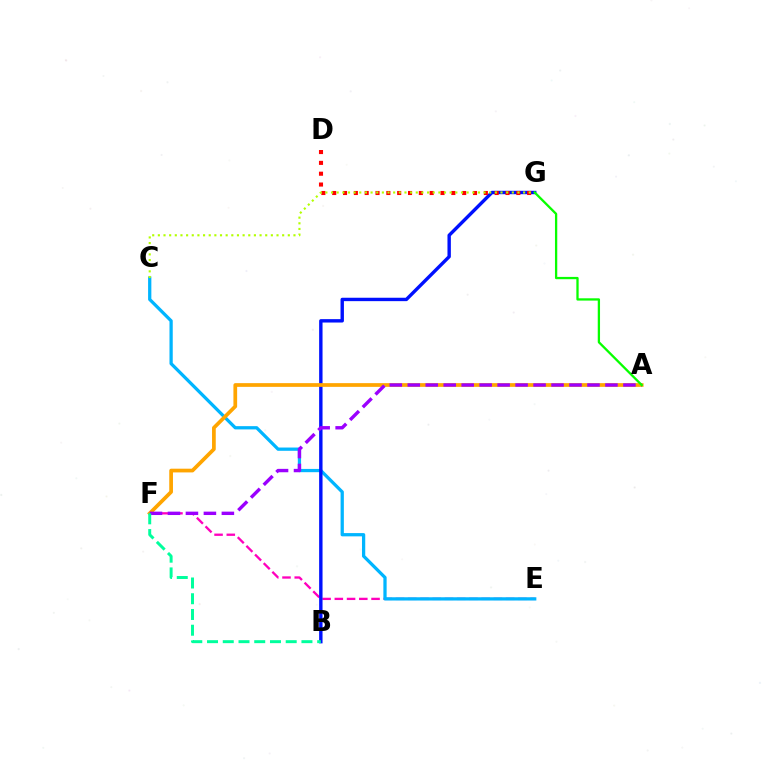{('E', 'F'): [{'color': '#ff00bd', 'line_style': 'dashed', 'thickness': 1.66}], ('C', 'E'): [{'color': '#00b5ff', 'line_style': 'solid', 'thickness': 2.35}], ('B', 'G'): [{'color': '#0010ff', 'line_style': 'solid', 'thickness': 2.45}], ('D', 'G'): [{'color': '#ff0000', 'line_style': 'dotted', 'thickness': 2.94}], ('A', 'F'): [{'color': '#ffa500', 'line_style': 'solid', 'thickness': 2.68}, {'color': '#9b00ff', 'line_style': 'dashed', 'thickness': 2.44}], ('C', 'G'): [{'color': '#b3ff00', 'line_style': 'dotted', 'thickness': 1.54}], ('B', 'F'): [{'color': '#00ff9d', 'line_style': 'dashed', 'thickness': 2.14}], ('A', 'G'): [{'color': '#08ff00', 'line_style': 'solid', 'thickness': 1.65}]}